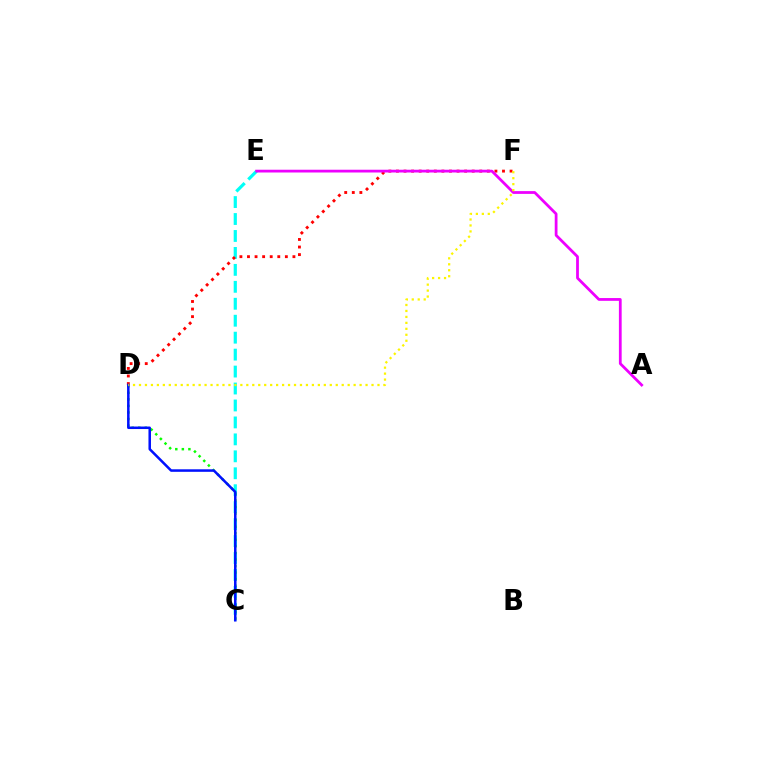{('C', 'E'): [{'color': '#00fff6', 'line_style': 'dashed', 'thickness': 2.3}], ('C', 'D'): [{'color': '#08ff00', 'line_style': 'dotted', 'thickness': 1.78}, {'color': '#0010ff', 'line_style': 'solid', 'thickness': 1.81}], ('D', 'F'): [{'color': '#ff0000', 'line_style': 'dotted', 'thickness': 2.06}, {'color': '#fcf500', 'line_style': 'dotted', 'thickness': 1.62}], ('A', 'E'): [{'color': '#ee00ff', 'line_style': 'solid', 'thickness': 1.99}]}